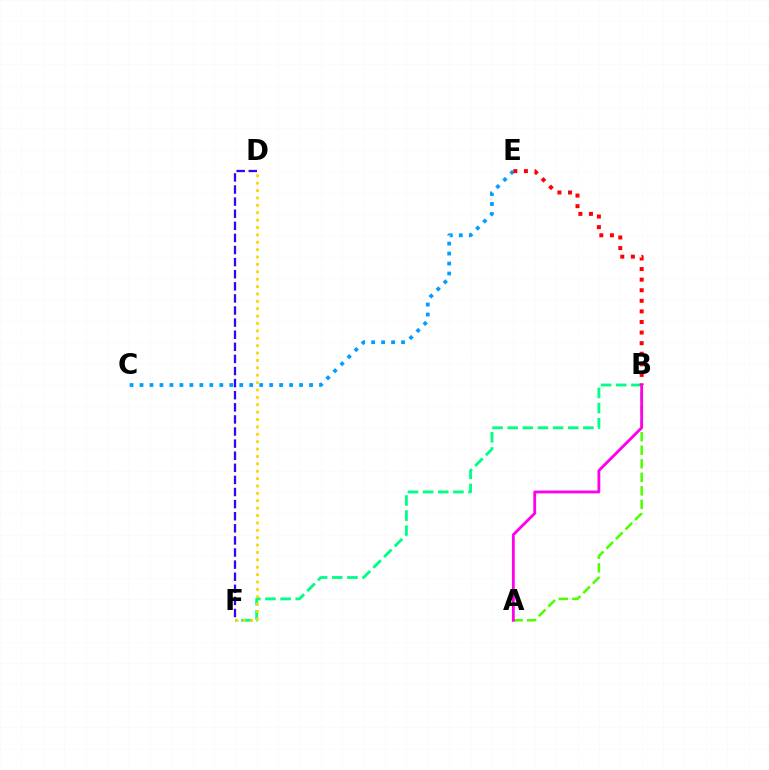{('B', 'F'): [{'color': '#00ff86', 'line_style': 'dashed', 'thickness': 2.06}], ('C', 'E'): [{'color': '#009eff', 'line_style': 'dotted', 'thickness': 2.71}], ('D', 'F'): [{'color': '#ffd500', 'line_style': 'dotted', 'thickness': 2.01}, {'color': '#3700ff', 'line_style': 'dashed', 'thickness': 1.64}], ('B', 'E'): [{'color': '#ff0000', 'line_style': 'dotted', 'thickness': 2.88}], ('A', 'B'): [{'color': '#4fff00', 'line_style': 'dashed', 'thickness': 1.84}, {'color': '#ff00ed', 'line_style': 'solid', 'thickness': 2.03}]}